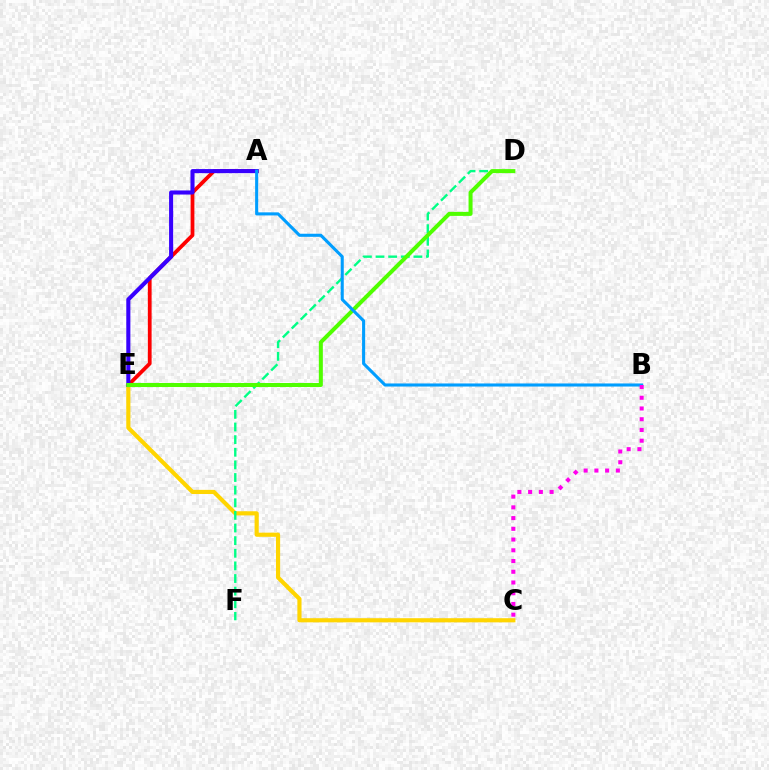{('A', 'E'): [{'color': '#ff0000', 'line_style': 'solid', 'thickness': 2.71}, {'color': '#3700ff', 'line_style': 'solid', 'thickness': 2.94}], ('C', 'E'): [{'color': '#ffd500', 'line_style': 'solid', 'thickness': 2.99}], ('D', 'F'): [{'color': '#00ff86', 'line_style': 'dashed', 'thickness': 1.72}], ('D', 'E'): [{'color': '#4fff00', 'line_style': 'solid', 'thickness': 2.89}], ('A', 'B'): [{'color': '#009eff', 'line_style': 'solid', 'thickness': 2.22}], ('B', 'C'): [{'color': '#ff00ed', 'line_style': 'dotted', 'thickness': 2.92}]}